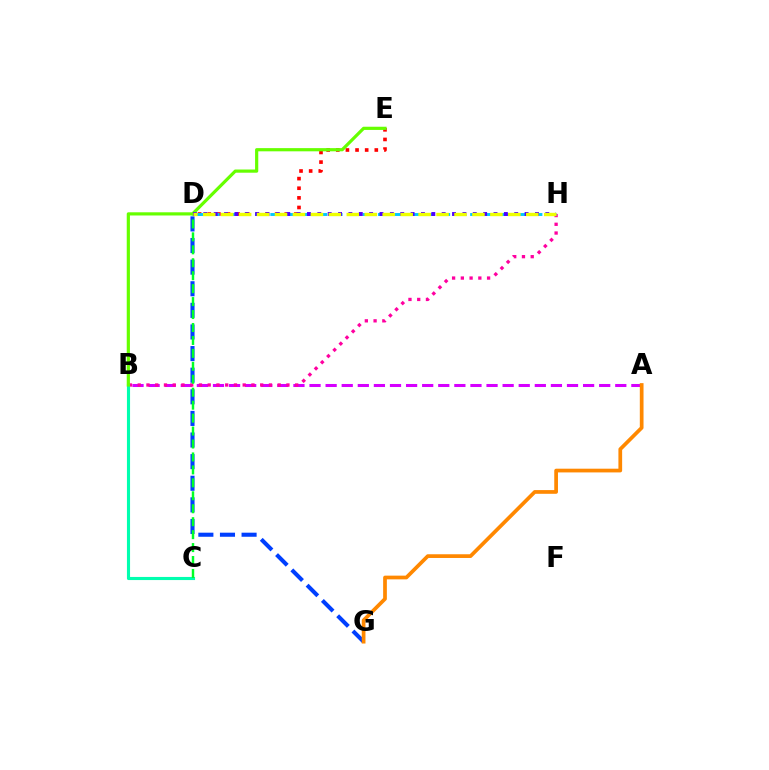{('A', 'B'): [{'color': '#d600ff', 'line_style': 'dashed', 'thickness': 2.19}], ('D', 'E'): [{'color': '#ff0000', 'line_style': 'dotted', 'thickness': 2.62}], ('B', 'H'): [{'color': '#ff00a0', 'line_style': 'dotted', 'thickness': 2.38}], ('D', 'G'): [{'color': '#003fff', 'line_style': 'dashed', 'thickness': 2.94}], ('A', 'G'): [{'color': '#ff8800', 'line_style': 'solid', 'thickness': 2.68}], ('D', 'H'): [{'color': '#00c7ff', 'line_style': 'dashed', 'thickness': 2.09}, {'color': '#4f00ff', 'line_style': 'dotted', 'thickness': 2.82}, {'color': '#eeff00', 'line_style': 'dashed', 'thickness': 2.44}], ('B', 'C'): [{'color': '#00ffaf', 'line_style': 'solid', 'thickness': 2.25}], ('C', 'D'): [{'color': '#00ff27', 'line_style': 'dashed', 'thickness': 1.76}], ('B', 'E'): [{'color': '#66ff00', 'line_style': 'solid', 'thickness': 2.3}]}